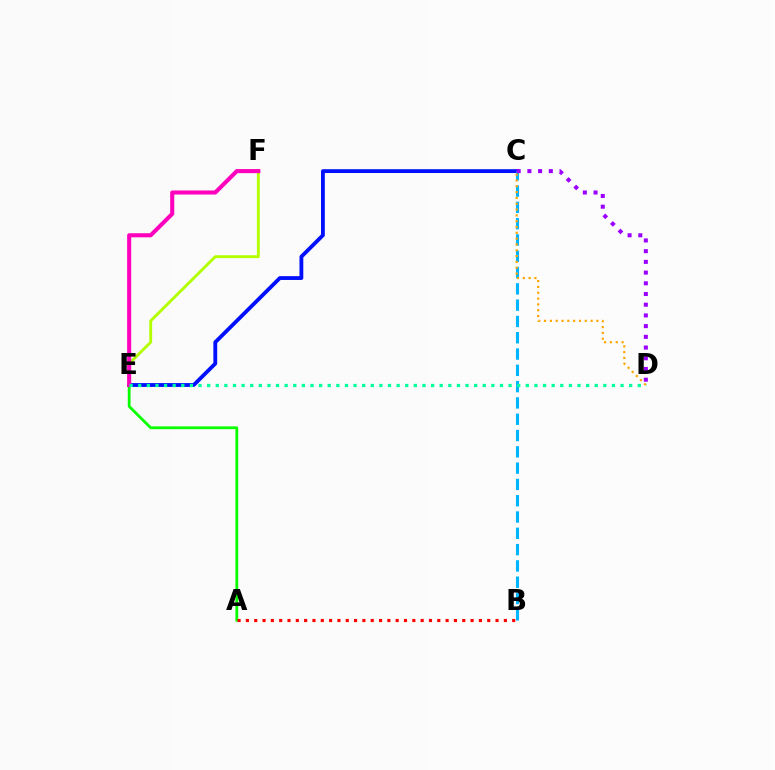{('C', 'E'): [{'color': '#0010ff', 'line_style': 'solid', 'thickness': 2.75}], ('B', 'C'): [{'color': '#00b5ff', 'line_style': 'dashed', 'thickness': 2.21}], ('C', 'D'): [{'color': '#9b00ff', 'line_style': 'dotted', 'thickness': 2.91}, {'color': '#ffa500', 'line_style': 'dotted', 'thickness': 1.58}], ('A', 'E'): [{'color': '#08ff00', 'line_style': 'solid', 'thickness': 2.01}], ('E', 'F'): [{'color': '#b3ff00', 'line_style': 'solid', 'thickness': 2.06}, {'color': '#ff00bd', 'line_style': 'solid', 'thickness': 2.93}], ('A', 'B'): [{'color': '#ff0000', 'line_style': 'dotted', 'thickness': 2.26}], ('D', 'E'): [{'color': '#00ff9d', 'line_style': 'dotted', 'thickness': 2.34}]}